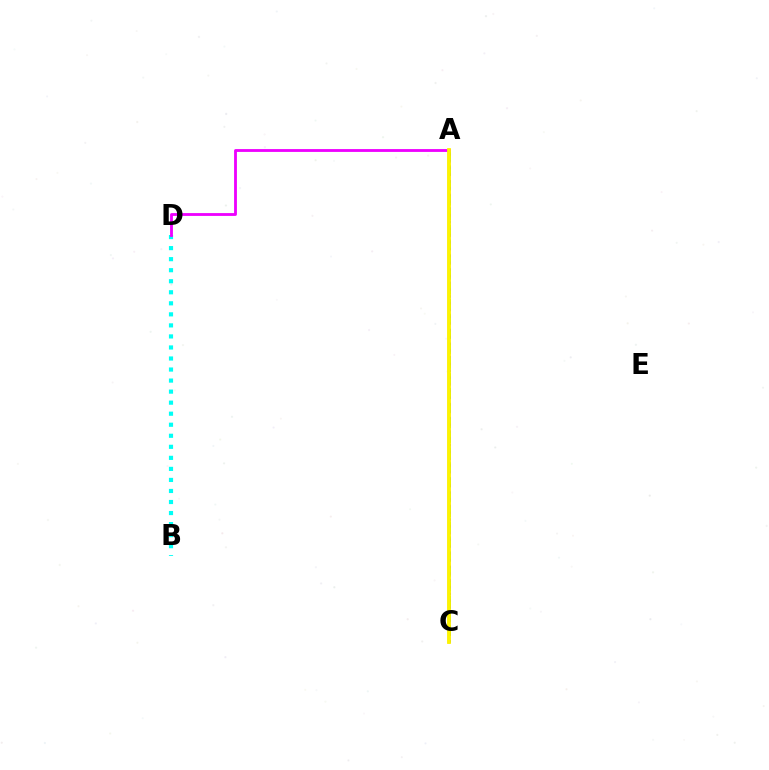{('B', 'D'): [{'color': '#00fff6', 'line_style': 'dotted', 'thickness': 3.0}], ('A', 'C'): [{'color': '#08ff00', 'line_style': 'dashed', 'thickness': 2.02}, {'color': '#0010ff', 'line_style': 'dotted', 'thickness': 1.84}, {'color': '#ff0000', 'line_style': 'solid', 'thickness': 1.72}, {'color': '#fcf500', 'line_style': 'solid', 'thickness': 2.73}], ('A', 'D'): [{'color': '#ee00ff', 'line_style': 'solid', 'thickness': 2.04}]}